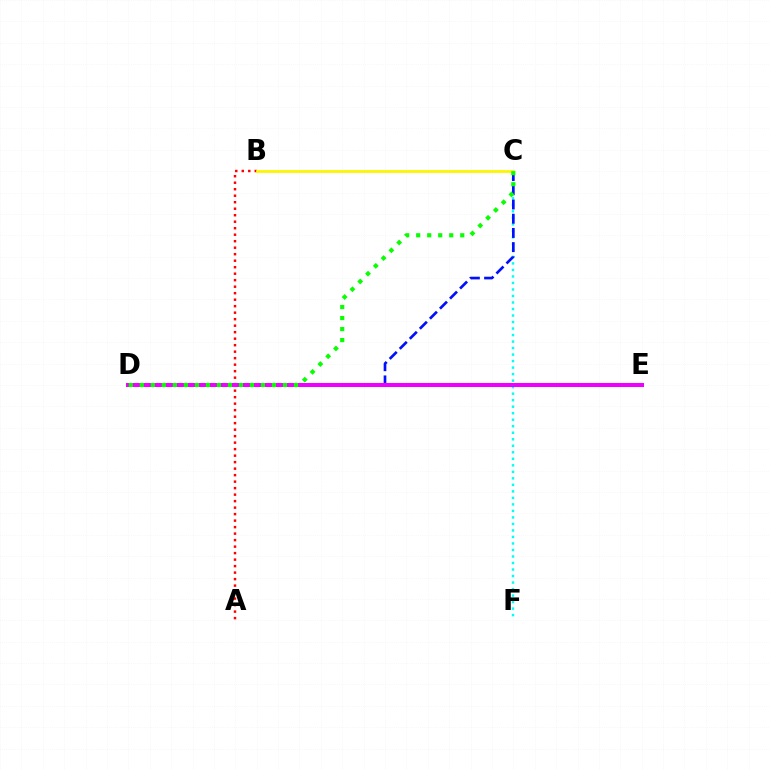{('C', 'F'): [{'color': '#00fff6', 'line_style': 'dotted', 'thickness': 1.77}], ('A', 'B'): [{'color': '#ff0000', 'line_style': 'dotted', 'thickness': 1.77}], ('C', 'D'): [{'color': '#0010ff', 'line_style': 'dashed', 'thickness': 1.93}, {'color': '#08ff00', 'line_style': 'dotted', 'thickness': 2.99}], ('D', 'E'): [{'color': '#ee00ff', 'line_style': 'solid', 'thickness': 2.9}], ('B', 'C'): [{'color': '#fcf500', 'line_style': 'solid', 'thickness': 2.0}]}